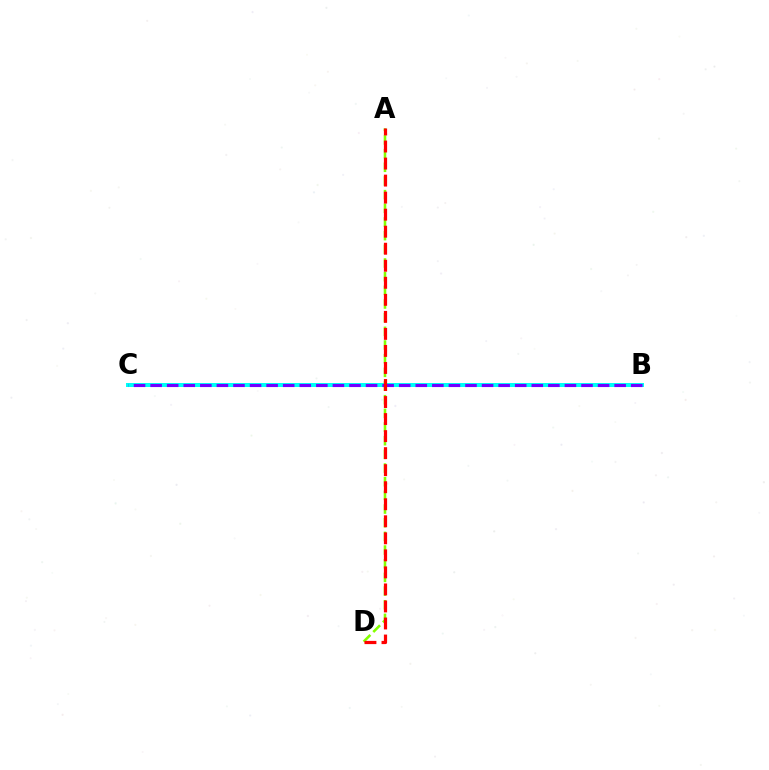{('B', 'C'): [{'color': '#00fff6', 'line_style': 'solid', 'thickness': 2.88}, {'color': '#7200ff', 'line_style': 'dashed', 'thickness': 2.25}], ('A', 'D'): [{'color': '#84ff00', 'line_style': 'dashed', 'thickness': 1.86}, {'color': '#ff0000', 'line_style': 'dashed', 'thickness': 2.31}]}